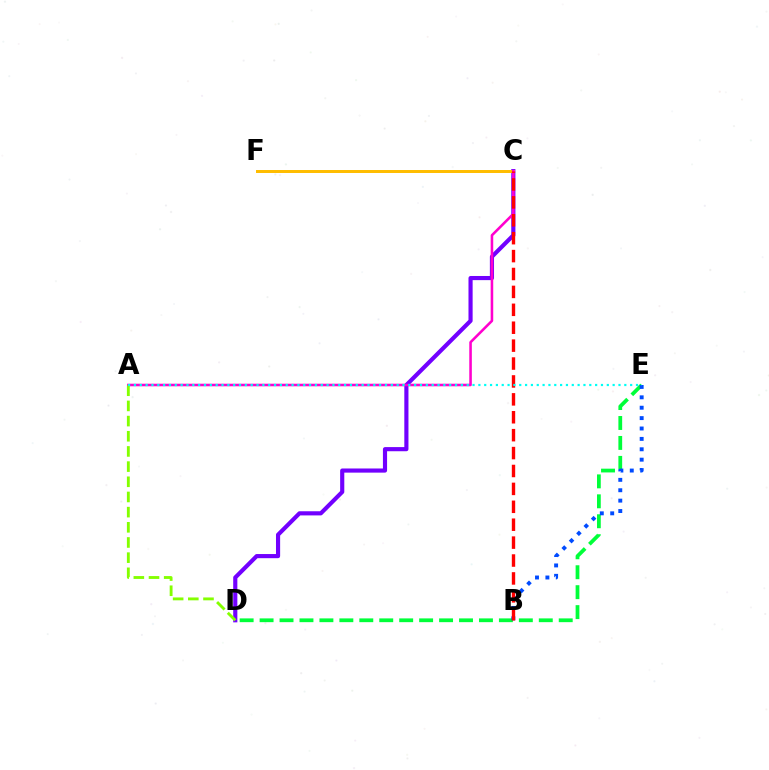{('D', 'E'): [{'color': '#00ff39', 'line_style': 'dashed', 'thickness': 2.71}], ('C', 'D'): [{'color': '#7200ff', 'line_style': 'solid', 'thickness': 2.98}], ('C', 'F'): [{'color': '#ffbd00', 'line_style': 'solid', 'thickness': 2.14}], ('B', 'E'): [{'color': '#004bff', 'line_style': 'dotted', 'thickness': 2.82}], ('A', 'C'): [{'color': '#ff00cf', 'line_style': 'solid', 'thickness': 1.85}], ('A', 'D'): [{'color': '#84ff00', 'line_style': 'dashed', 'thickness': 2.06}], ('B', 'C'): [{'color': '#ff0000', 'line_style': 'dashed', 'thickness': 2.43}], ('A', 'E'): [{'color': '#00fff6', 'line_style': 'dotted', 'thickness': 1.59}]}